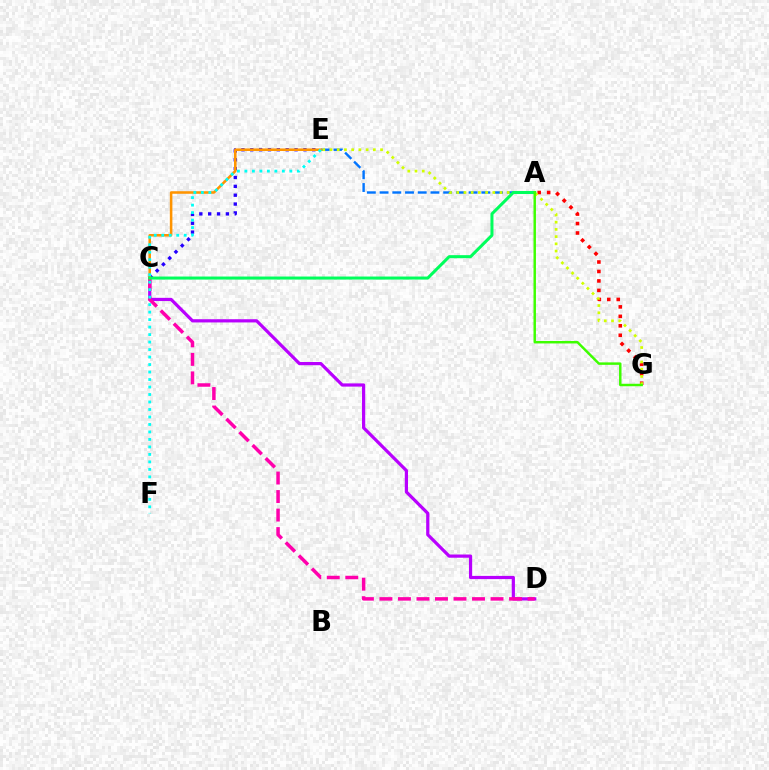{('C', 'D'): [{'color': '#b900ff', 'line_style': 'solid', 'thickness': 2.31}, {'color': '#ff00ac', 'line_style': 'dashed', 'thickness': 2.52}], ('A', 'G'): [{'color': '#ff0000', 'line_style': 'dotted', 'thickness': 2.57}, {'color': '#3dff00', 'line_style': 'solid', 'thickness': 1.77}], ('C', 'E'): [{'color': '#2500ff', 'line_style': 'dotted', 'thickness': 2.41}, {'color': '#ff9400', 'line_style': 'solid', 'thickness': 1.84}], ('A', 'E'): [{'color': '#0074ff', 'line_style': 'dashed', 'thickness': 1.73}], ('E', 'G'): [{'color': '#d1ff00', 'line_style': 'dotted', 'thickness': 1.96}], ('A', 'C'): [{'color': '#00ff5c', 'line_style': 'solid', 'thickness': 2.18}], ('E', 'F'): [{'color': '#00fff6', 'line_style': 'dotted', 'thickness': 2.03}]}